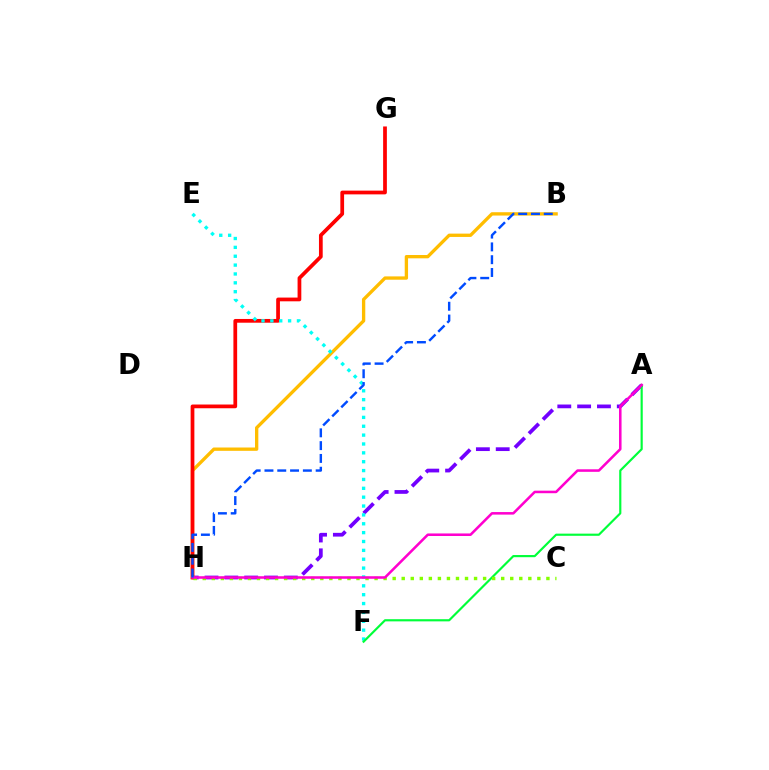{('B', 'H'): [{'color': '#ffbd00', 'line_style': 'solid', 'thickness': 2.39}, {'color': '#004bff', 'line_style': 'dashed', 'thickness': 1.74}], ('A', 'H'): [{'color': '#7200ff', 'line_style': 'dashed', 'thickness': 2.69}, {'color': '#ff00cf', 'line_style': 'solid', 'thickness': 1.83}], ('G', 'H'): [{'color': '#ff0000', 'line_style': 'solid', 'thickness': 2.69}], ('E', 'F'): [{'color': '#00fff6', 'line_style': 'dotted', 'thickness': 2.41}], ('A', 'F'): [{'color': '#00ff39', 'line_style': 'solid', 'thickness': 1.56}], ('C', 'H'): [{'color': '#84ff00', 'line_style': 'dotted', 'thickness': 2.46}]}